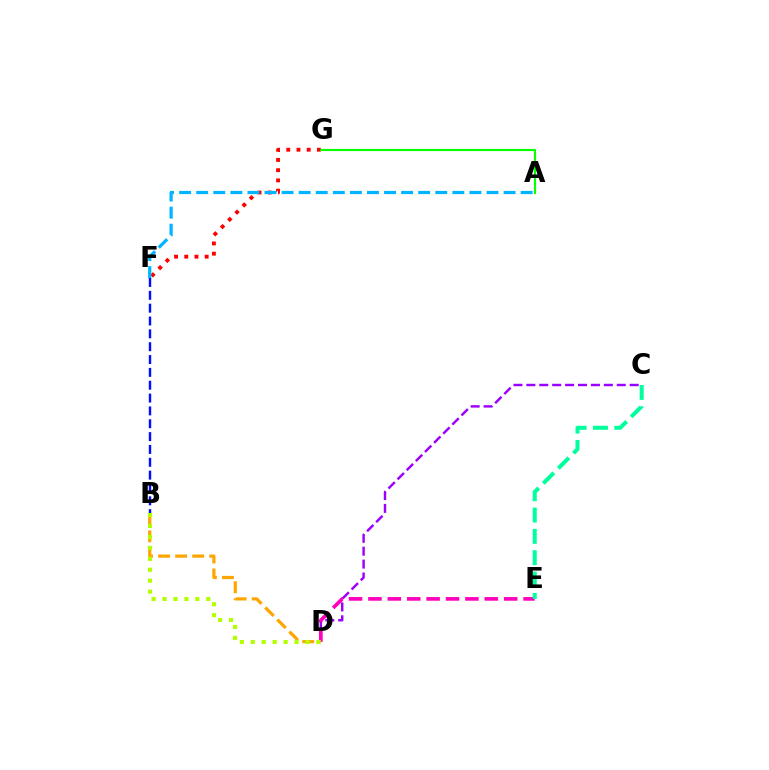{('F', 'G'): [{'color': '#ff0000', 'line_style': 'dotted', 'thickness': 2.78}], ('C', 'D'): [{'color': '#9b00ff', 'line_style': 'dashed', 'thickness': 1.75}], ('A', 'F'): [{'color': '#00b5ff', 'line_style': 'dashed', 'thickness': 2.32}], ('D', 'E'): [{'color': '#ff00bd', 'line_style': 'dashed', 'thickness': 2.63}], ('B', 'F'): [{'color': '#0010ff', 'line_style': 'dashed', 'thickness': 1.74}], ('B', 'D'): [{'color': '#ffa500', 'line_style': 'dashed', 'thickness': 2.32}, {'color': '#b3ff00', 'line_style': 'dotted', 'thickness': 2.97}], ('A', 'G'): [{'color': '#08ff00', 'line_style': 'solid', 'thickness': 1.55}], ('C', 'E'): [{'color': '#00ff9d', 'line_style': 'dashed', 'thickness': 2.9}]}